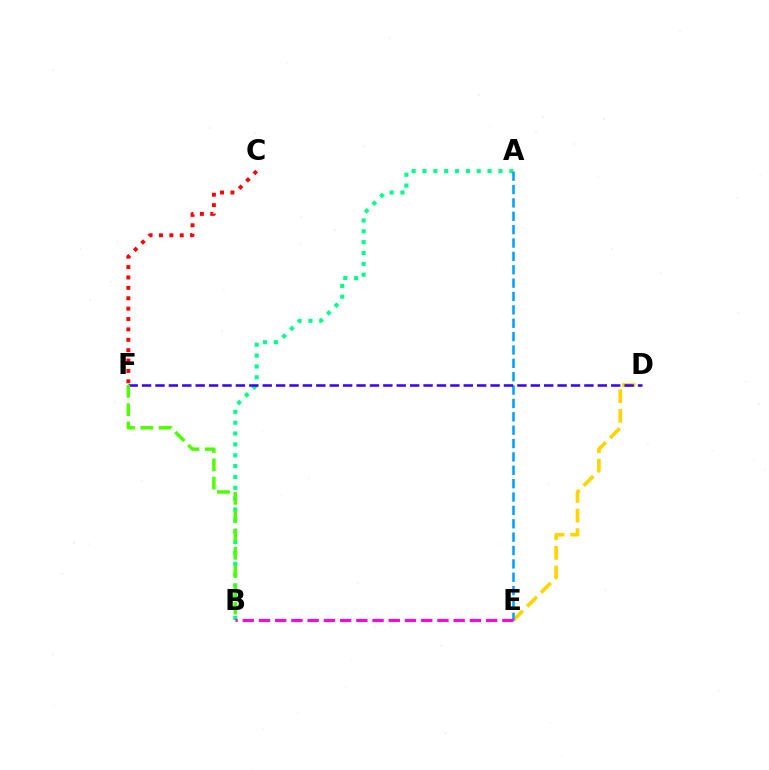{('D', 'E'): [{'color': '#ffd500', 'line_style': 'dashed', 'thickness': 2.66}], ('A', 'B'): [{'color': '#00ff86', 'line_style': 'dotted', 'thickness': 2.95}], ('A', 'E'): [{'color': '#009eff', 'line_style': 'dashed', 'thickness': 1.82}], ('D', 'F'): [{'color': '#3700ff', 'line_style': 'dashed', 'thickness': 1.82}], ('C', 'F'): [{'color': '#ff0000', 'line_style': 'dotted', 'thickness': 2.82}], ('B', 'E'): [{'color': '#ff00ed', 'line_style': 'dashed', 'thickness': 2.2}], ('B', 'F'): [{'color': '#4fff00', 'line_style': 'dashed', 'thickness': 2.49}]}